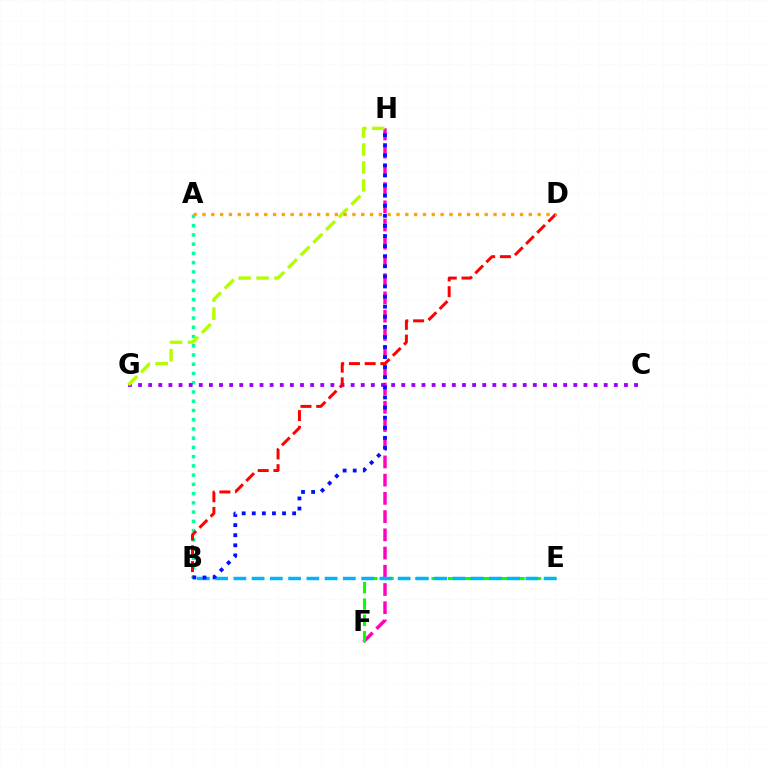{('A', 'B'): [{'color': '#00ff9d', 'line_style': 'dotted', 'thickness': 2.51}], ('F', 'H'): [{'color': '#ff00bd', 'line_style': 'dashed', 'thickness': 2.48}], ('C', 'G'): [{'color': '#9b00ff', 'line_style': 'dotted', 'thickness': 2.75}], ('G', 'H'): [{'color': '#b3ff00', 'line_style': 'dashed', 'thickness': 2.44}], ('B', 'D'): [{'color': '#ff0000', 'line_style': 'dashed', 'thickness': 2.14}], ('E', 'F'): [{'color': '#08ff00', 'line_style': 'dashed', 'thickness': 2.22}], ('B', 'E'): [{'color': '#00b5ff', 'line_style': 'dashed', 'thickness': 2.48}], ('A', 'D'): [{'color': '#ffa500', 'line_style': 'dotted', 'thickness': 2.4}], ('B', 'H'): [{'color': '#0010ff', 'line_style': 'dotted', 'thickness': 2.74}]}